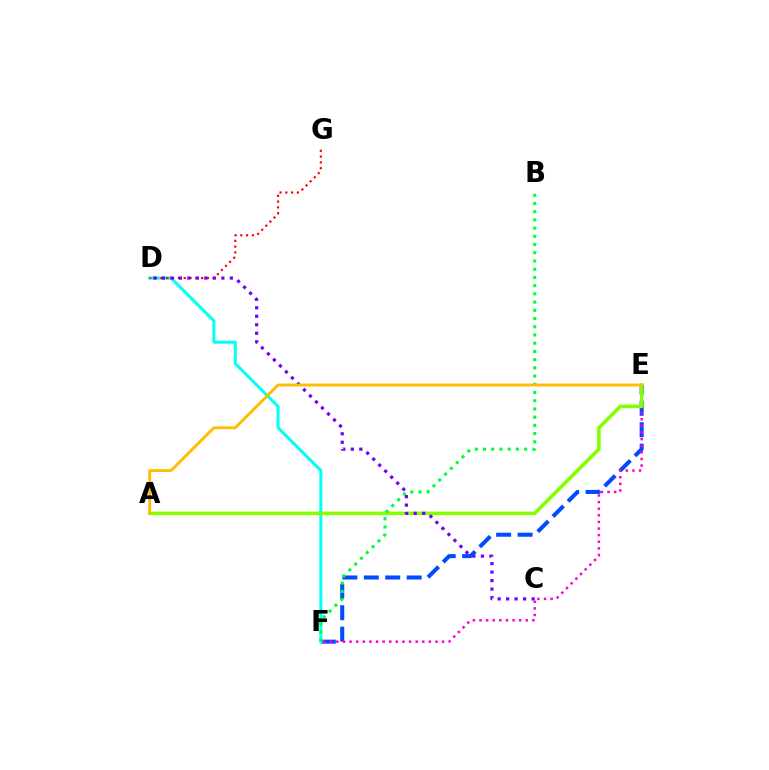{('E', 'F'): [{'color': '#004bff', 'line_style': 'dashed', 'thickness': 2.91}, {'color': '#ff00cf', 'line_style': 'dotted', 'thickness': 1.8}], ('D', 'F'): [{'color': '#00fff6', 'line_style': 'solid', 'thickness': 2.17}], ('A', 'E'): [{'color': '#84ff00', 'line_style': 'solid', 'thickness': 2.54}, {'color': '#ffbd00', 'line_style': 'solid', 'thickness': 2.09}], ('D', 'G'): [{'color': '#ff0000', 'line_style': 'dotted', 'thickness': 1.57}], ('B', 'F'): [{'color': '#00ff39', 'line_style': 'dotted', 'thickness': 2.23}], ('C', 'D'): [{'color': '#7200ff', 'line_style': 'dotted', 'thickness': 2.31}]}